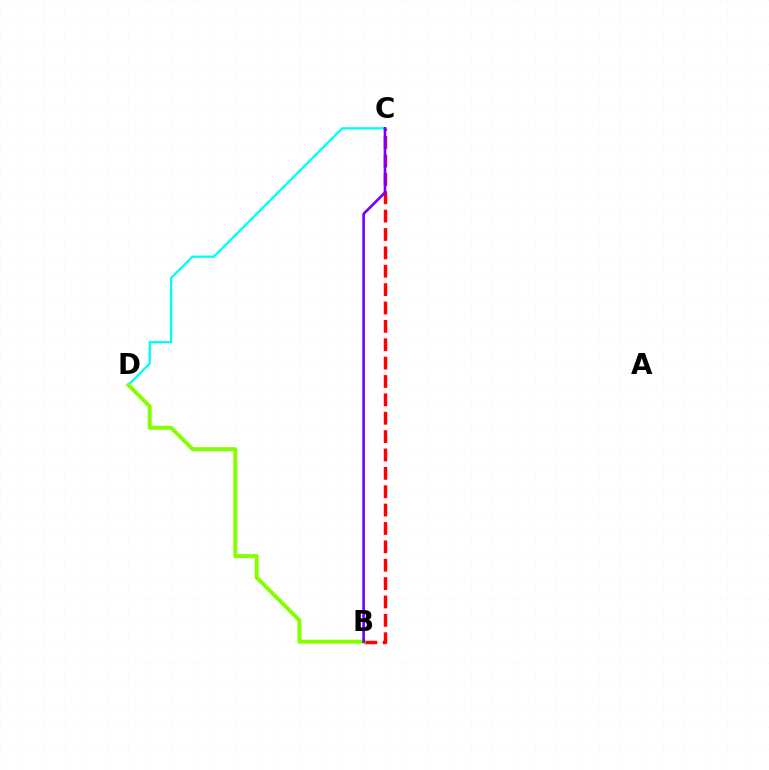{('B', 'C'): [{'color': '#ff0000', 'line_style': 'dashed', 'thickness': 2.5}, {'color': '#7200ff', 'line_style': 'solid', 'thickness': 1.9}], ('C', 'D'): [{'color': '#00fff6', 'line_style': 'solid', 'thickness': 1.66}], ('B', 'D'): [{'color': '#84ff00', 'line_style': 'solid', 'thickness': 2.86}]}